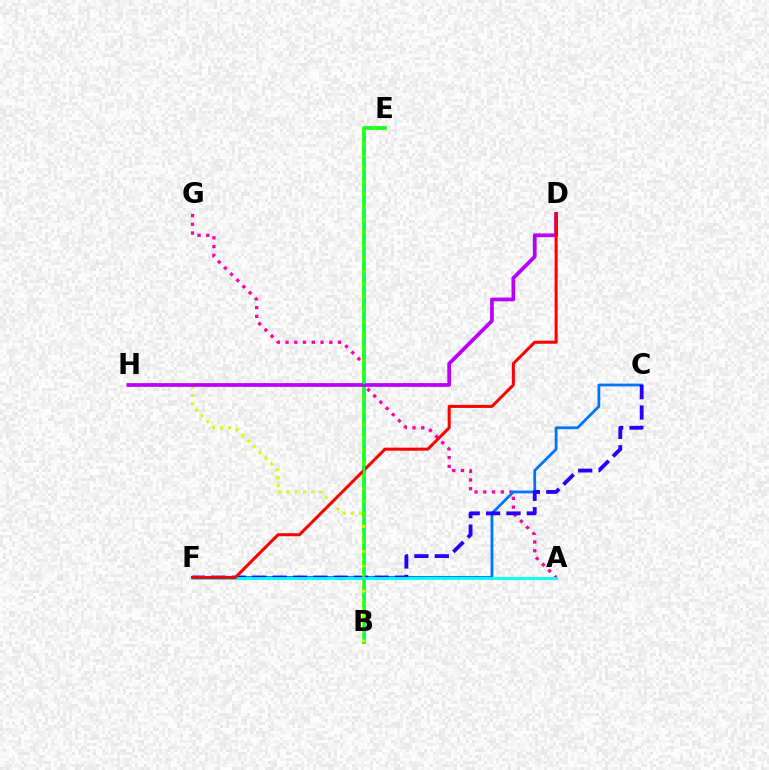{('A', 'G'): [{'color': '#ff00ac', 'line_style': 'dotted', 'thickness': 2.38}], ('B', 'E'): [{'color': '#ff9400', 'line_style': 'dashed', 'thickness': 1.81}, {'color': '#3dff00', 'line_style': 'solid', 'thickness': 2.8}, {'color': '#00ff5c', 'line_style': 'dashed', 'thickness': 1.74}], ('C', 'F'): [{'color': '#0074ff', 'line_style': 'solid', 'thickness': 2.01}, {'color': '#2500ff', 'line_style': 'dashed', 'thickness': 2.77}], ('B', 'H'): [{'color': '#d1ff00', 'line_style': 'dotted', 'thickness': 2.21}], ('A', 'F'): [{'color': '#00fff6', 'line_style': 'solid', 'thickness': 2.04}], ('D', 'H'): [{'color': '#b900ff', 'line_style': 'solid', 'thickness': 2.69}], ('D', 'F'): [{'color': '#ff0000', 'line_style': 'solid', 'thickness': 2.18}]}